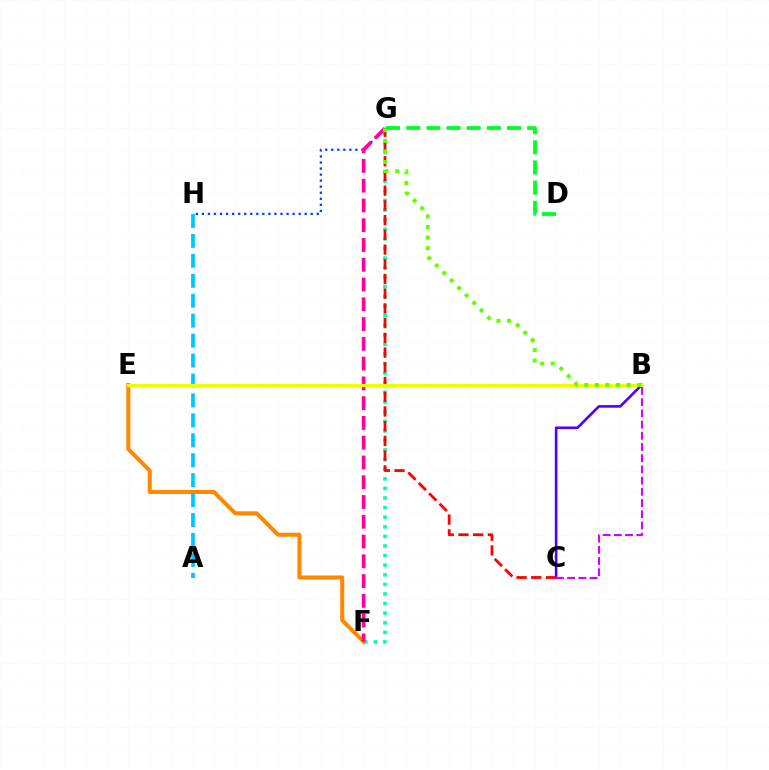{('B', 'C'): [{'color': '#4f00ff', 'line_style': 'solid', 'thickness': 1.88}, {'color': '#d600ff', 'line_style': 'dashed', 'thickness': 1.52}], ('G', 'H'): [{'color': '#003fff', 'line_style': 'dotted', 'thickness': 1.64}], ('F', 'G'): [{'color': '#00ffaf', 'line_style': 'dotted', 'thickness': 2.61}, {'color': '#ff00a0', 'line_style': 'dashed', 'thickness': 2.69}], ('E', 'F'): [{'color': '#ff8800', 'line_style': 'solid', 'thickness': 2.91}], ('A', 'H'): [{'color': '#00c7ff', 'line_style': 'dashed', 'thickness': 2.71}], ('C', 'G'): [{'color': '#ff0000', 'line_style': 'dashed', 'thickness': 2.0}], ('B', 'E'): [{'color': '#eeff00', 'line_style': 'solid', 'thickness': 2.31}], ('B', 'G'): [{'color': '#66ff00', 'line_style': 'dotted', 'thickness': 2.87}], ('D', 'G'): [{'color': '#00ff27', 'line_style': 'dashed', 'thickness': 2.74}]}